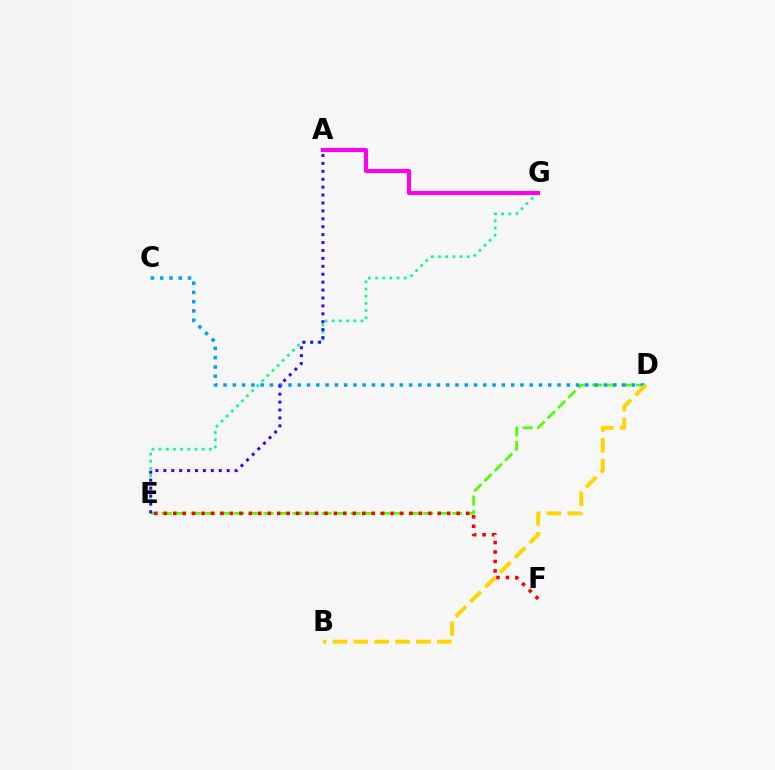{('D', 'E'): [{'color': '#4fff00', 'line_style': 'dashed', 'thickness': 1.97}], ('C', 'D'): [{'color': '#009eff', 'line_style': 'dotted', 'thickness': 2.52}], ('E', 'G'): [{'color': '#00ff86', 'line_style': 'dotted', 'thickness': 1.95}], ('A', 'E'): [{'color': '#3700ff', 'line_style': 'dotted', 'thickness': 2.15}], ('B', 'D'): [{'color': '#ffd500', 'line_style': 'dashed', 'thickness': 2.83}], ('E', 'F'): [{'color': '#ff0000', 'line_style': 'dotted', 'thickness': 2.57}], ('A', 'G'): [{'color': '#ff00ed', 'line_style': 'solid', 'thickness': 2.96}]}